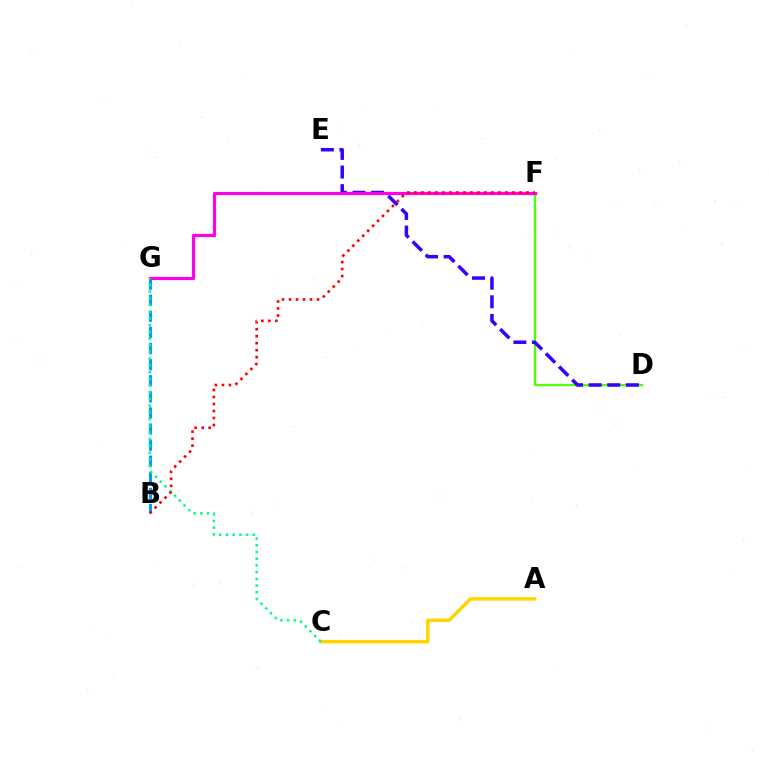{('B', 'G'): [{'color': '#009eff', 'line_style': 'dashed', 'thickness': 2.19}], ('D', 'F'): [{'color': '#4fff00', 'line_style': 'solid', 'thickness': 1.65}], ('A', 'C'): [{'color': '#ffd500', 'line_style': 'solid', 'thickness': 2.48}], ('D', 'E'): [{'color': '#3700ff', 'line_style': 'dashed', 'thickness': 2.53}], ('F', 'G'): [{'color': '#ff00ed', 'line_style': 'solid', 'thickness': 2.3}], ('C', 'G'): [{'color': '#00ff86', 'line_style': 'dotted', 'thickness': 1.82}], ('B', 'F'): [{'color': '#ff0000', 'line_style': 'dotted', 'thickness': 1.9}]}